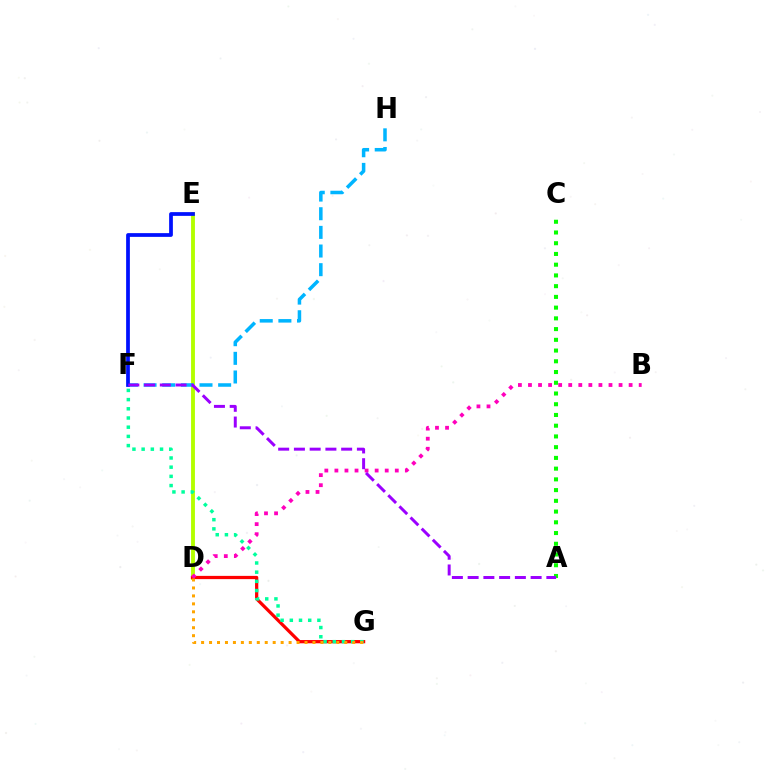{('D', 'E'): [{'color': '#b3ff00', 'line_style': 'solid', 'thickness': 2.78}], ('D', 'G'): [{'color': '#ff0000', 'line_style': 'solid', 'thickness': 2.34}, {'color': '#ffa500', 'line_style': 'dotted', 'thickness': 2.16}], ('B', 'D'): [{'color': '#ff00bd', 'line_style': 'dotted', 'thickness': 2.73}], ('F', 'G'): [{'color': '#00ff9d', 'line_style': 'dotted', 'thickness': 2.5}], ('F', 'H'): [{'color': '#00b5ff', 'line_style': 'dashed', 'thickness': 2.53}], ('A', 'C'): [{'color': '#08ff00', 'line_style': 'dotted', 'thickness': 2.92}], ('E', 'F'): [{'color': '#0010ff', 'line_style': 'solid', 'thickness': 2.7}], ('A', 'F'): [{'color': '#9b00ff', 'line_style': 'dashed', 'thickness': 2.14}]}